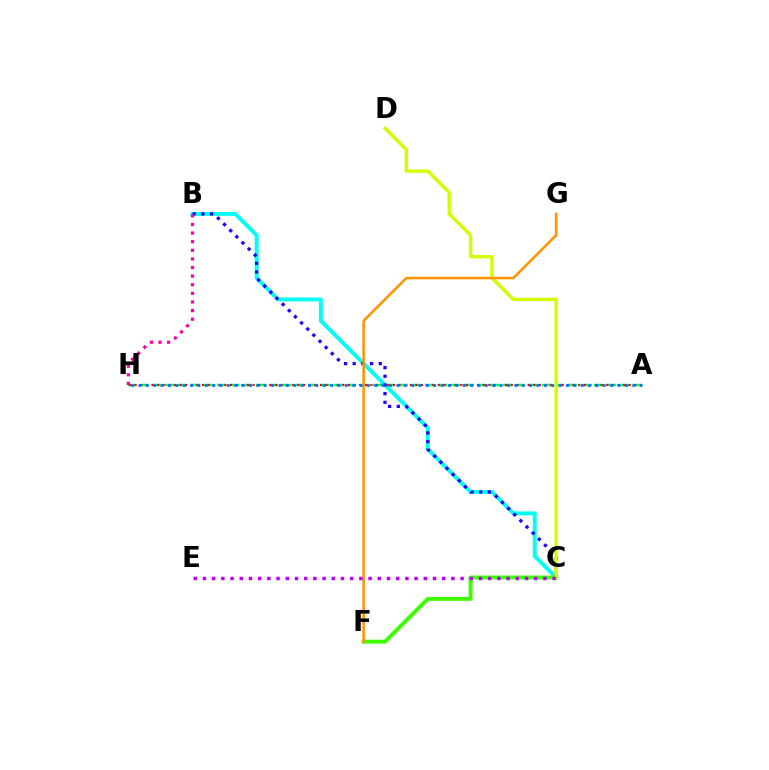{('B', 'C'): [{'color': '#00fff6', 'line_style': 'solid', 'thickness': 2.81}, {'color': '#2500ff', 'line_style': 'dotted', 'thickness': 2.36}], ('C', 'F'): [{'color': '#3dff00', 'line_style': 'solid', 'thickness': 2.83}], ('A', 'H'): [{'color': '#00ff5c', 'line_style': 'dashed', 'thickness': 1.77}, {'color': '#ff0000', 'line_style': 'dotted', 'thickness': 1.53}, {'color': '#0074ff', 'line_style': 'dotted', 'thickness': 2.0}], ('B', 'H'): [{'color': '#ff00ac', 'line_style': 'dotted', 'thickness': 2.34}], ('C', 'D'): [{'color': '#d1ff00', 'line_style': 'solid', 'thickness': 2.46}], ('F', 'G'): [{'color': '#ff9400', 'line_style': 'solid', 'thickness': 1.83}], ('C', 'E'): [{'color': '#b900ff', 'line_style': 'dotted', 'thickness': 2.5}]}